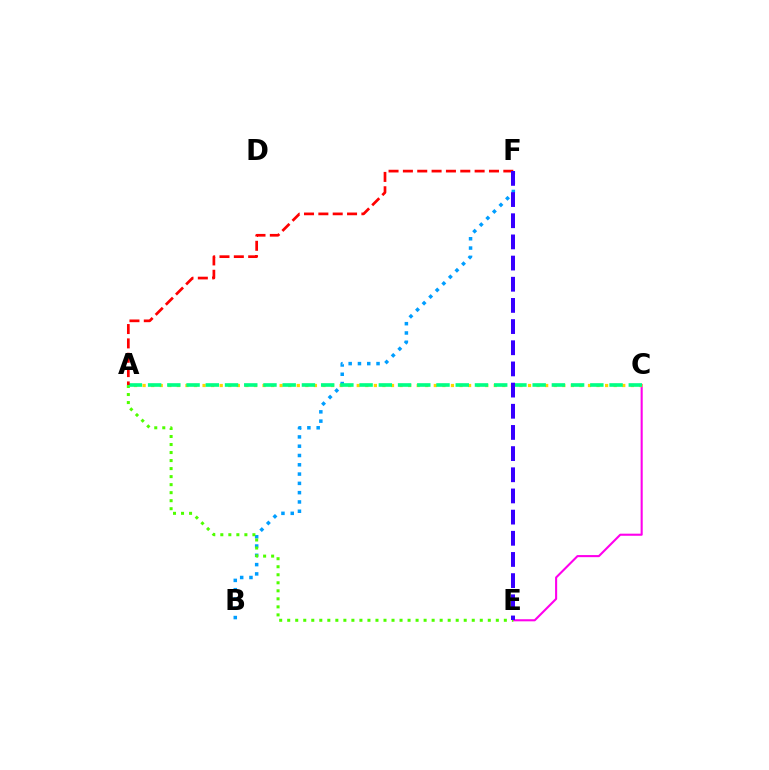{('C', 'E'): [{'color': '#ff00ed', 'line_style': 'solid', 'thickness': 1.51}], ('B', 'F'): [{'color': '#009eff', 'line_style': 'dotted', 'thickness': 2.52}], ('A', 'C'): [{'color': '#ffd500', 'line_style': 'dotted', 'thickness': 2.33}, {'color': '#00ff86', 'line_style': 'dashed', 'thickness': 2.61}], ('A', 'E'): [{'color': '#4fff00', 'line_style': 'dotted', 'thickness': 2.18}], ('A', 'F'): [{'color': '#ff0000', 'line_style': 'dashed', 'thickness': 1.95}], ('E', 'F'): [{'color': '#3700ff', 'line_style': 'dashed', 'thickness': 2.88}]}